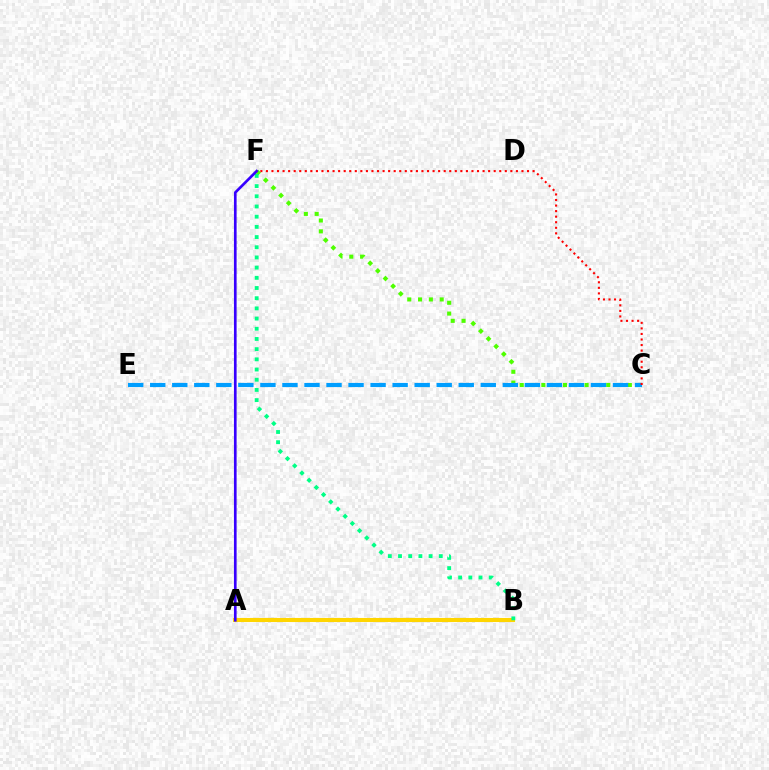{('C', 'F'): [{'color': '#4fff00', 'line_style': 'dotted', 'thickness': 2.94}, {'color': '#ff0000', 'line_style': 'dotted', 'thickness': 1.51}], ('A', 'B'): [{'color': '#ff00ed', 'line_style': 'dashed', 'thickness': 2.63}, {'color': '#ffd500', 'line_style': 'solid', 'thickness': 2.95}], ('C', 'E'): [{'color': '#009eff', 'line_style': 'dashed', 'thickness': 2.99}], ('B', 'F'): [{'color': '#00ff86', 'line_style': 'dotted', 'thickness': 2.77}], ('A', 'F'): [{'color': '#3700ff', 'line_style': 'solid', 'thickness': 1.92}]}